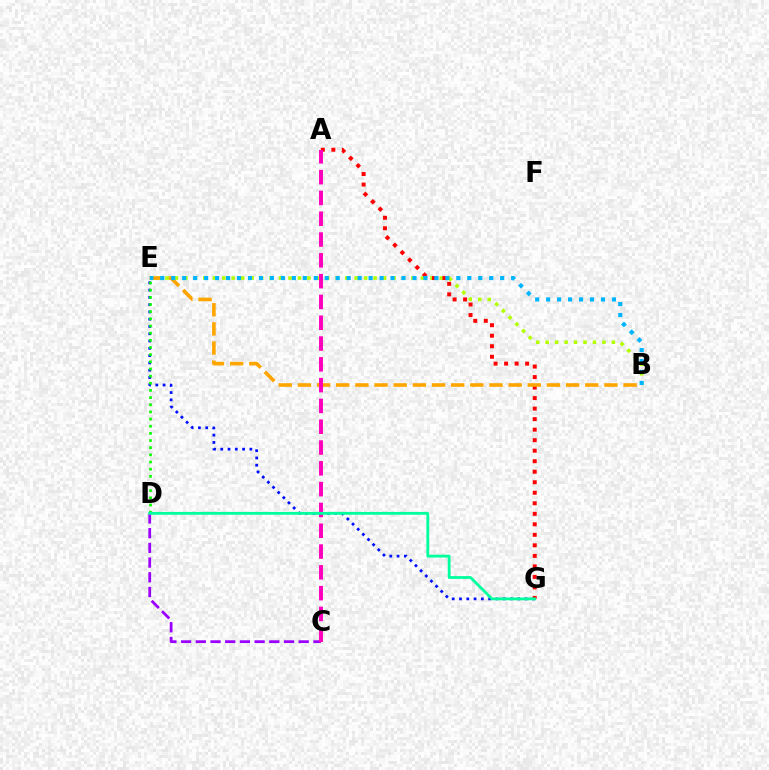{('B', 'E'): [{'color': '#b3ff00', 'line_style': 'dotted', 'thickness': 2.57}, {'color': '#ffa500', 'line_style': 'dashed', 'thickness': 2.6}, {'color': '#00b5ff', 'line_style': 'dotted', 'thickness': 2.98}], ('E', 'G'): [{'color': '#0010ff', 'line_style': 'dotted', 'thickness': 1.98}], ('A', 'G'): [{'color': '#ff0000', 'line_style': 'dotted', 'thickness': 2.86}], ('C', 'D'): [{'color': '#9b00ff', 'line_style': 'dashed', 'thickness': 2.0}], ('D', 'E'): [{'color': '#08ff00', 'line_style': 'dotted', 'thickness': 1.95}], ('A', 'C'): [{'color': '#ff00bd', 'line_style': 'dashed', 'thickness': 2.83}], ('D', 'G'): [{'color': '#00ff9d', 'line_style': 'solid', 'thickness': 2.02}]}